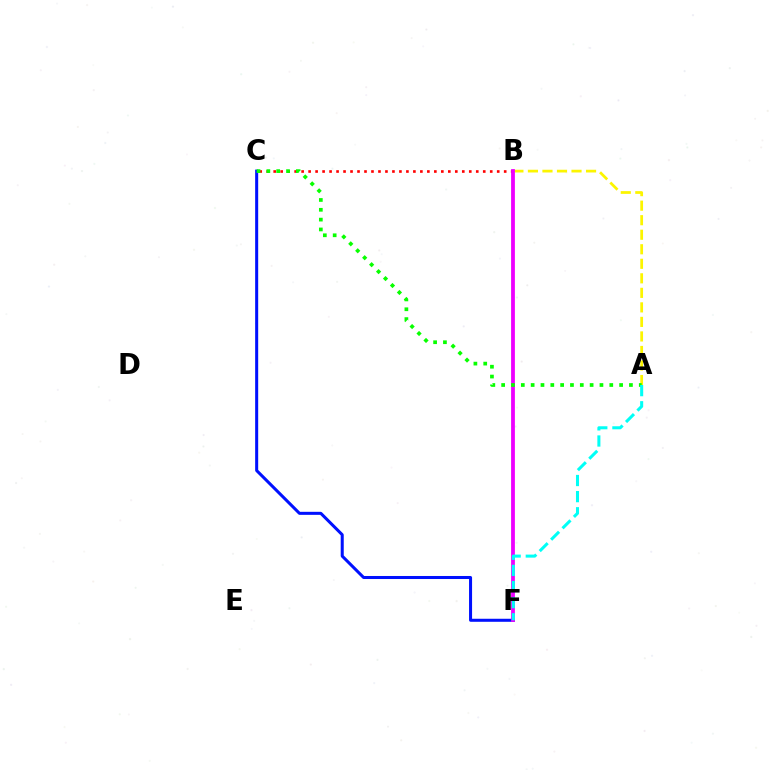{('B', 'C'): [{'color': '#ff0000', 'line_style': 'dotted', 'thickness': 1.9}], ('A', 'B'): [{'color': '#fcf500', 'line_style': 'dashed', 'thickness': 1.97}], ('C', 'F'): [{'color': '#0010ff', 'line_style': 'solid', 'thickness': 2.18}], ('B', 'F'): [{'color': '#ee00ff', 'line_style': 'solid', 'thickness': 2.73}], ('A', 'C'): [{'color': '#08ff00', 'line_style': 'dotted', 'thickness': 2.67}], ('A', 'F'): [{'color': '#00fff6', 'line_style': 'dashed', 'thickness': 2.19}]}